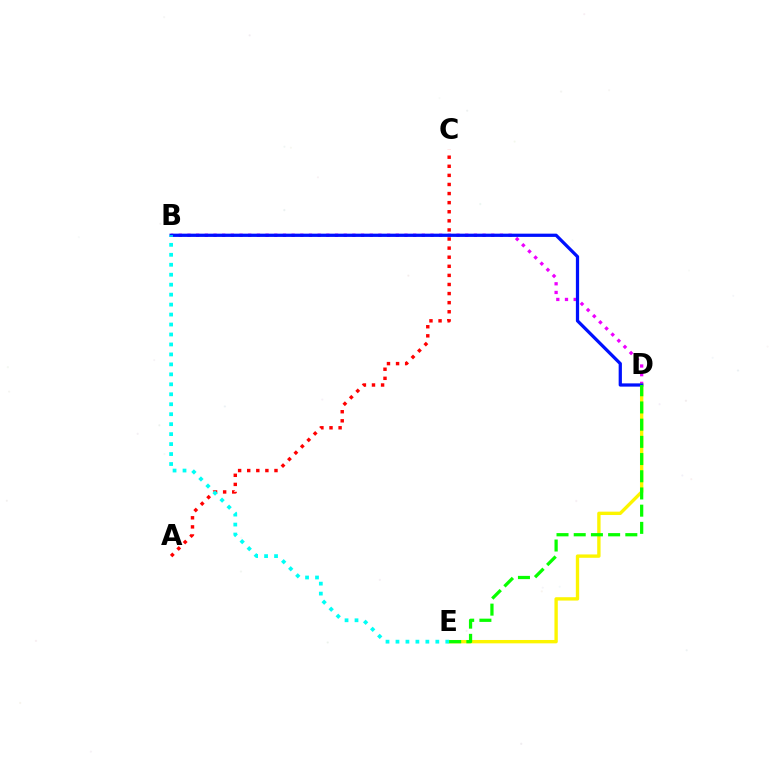{('B', 'D'): [{'color': '#ee00ff', 'line_style': 'dotted', 'thickness': 2.36}, {'color': '#0010ff', 'line_style': 'solid', 'thickness': 2.34}], ('D', 'E'): [{'color': '#fcf500', 'line_style': 'solid', 'thickness': 2.42}, {'color': '#08ff00', 'line_style': 'dashed', 'thickness': 2.34}], ('A', 'C'): [{'color': '#ff0000', 'line_style': 'dotted', 'thickness': 2.47}], ('B', 'E'): [{'color': '#00fff6', 'line_style': 'dotted', 'thickness': 2.71}]}